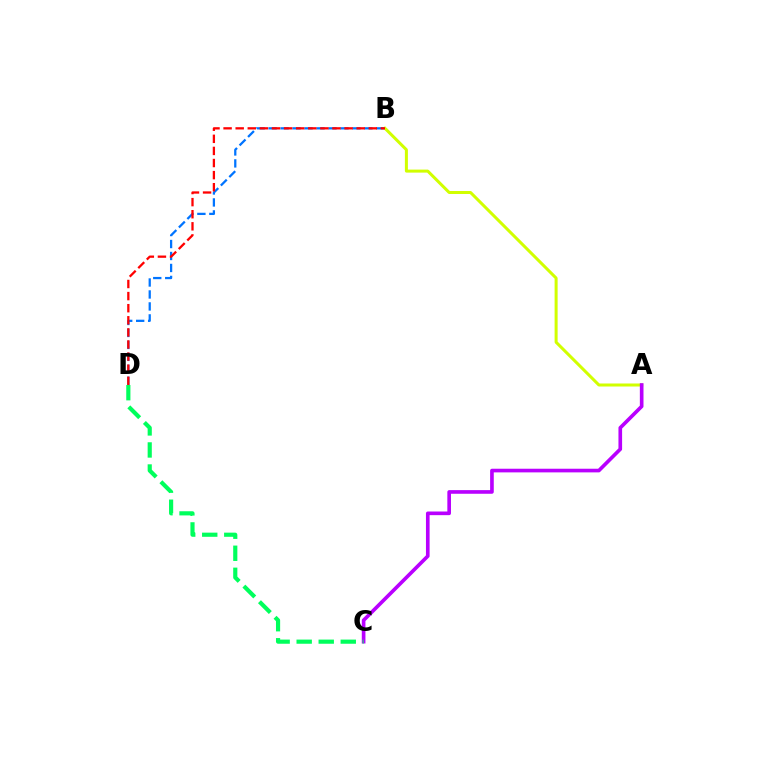{('B', 'D'): [{'color': '#0074ff', 'line_style': 'dashed', 'thickness': 1.63}, {'color': '#ff0000', 'line_style': 'dashed', 'thickness': 1.64}], ('A', 'B'): [{'color': '#d1ff00', 'line_style': 'solid', 'thickness': 2.17}], ('A', 'C'): [{'color': '#b900ff', 'line_style': 'solid', 'thickness': 2.63}], ('C', 'D'): [{'color': '#00ff5c', 'line_style': 'dashed', 'thickness': 2.99}]}